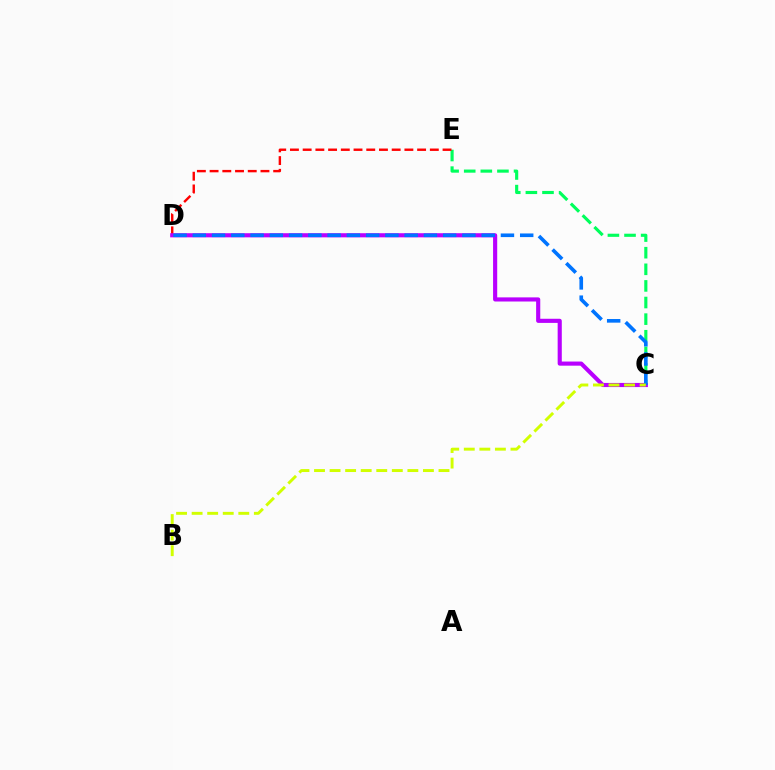{('C', 'E'): [{'color': '#00ff5c', 'line_style': 'dashed', 'thickness': 2.26}], ('D', 'E'): [{'color': '#ff0000', 'line_style': 'dashed', 'thickness': 1.73}], ('C', 'D'): [{'color': '#b900ff', 'line_style': 'solid', 'thickness': 2.97}, {'color': '#0074ff', 'line_style': 'dashed', 'thickness': 2.62}], ('B', 'C'): [{'color': '#d1ff00', 'line_style': 'dashed', 'thickness': 2.11}]}